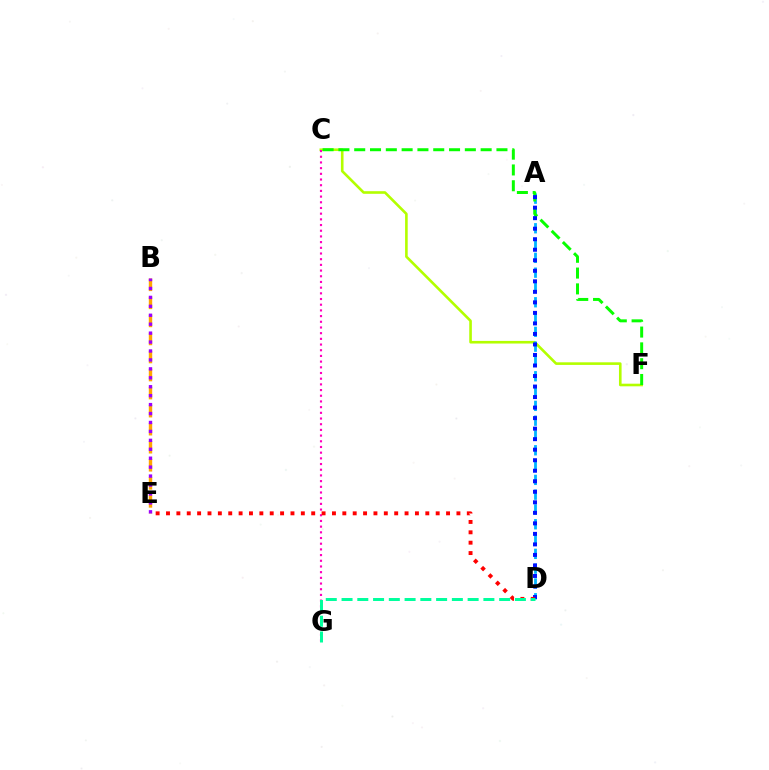{('C', 'F'): [{'color': '#b3ff00', 'line_style': 'solid', 'thickness': 1.88}, {'color': '#08ff00', 'line_style': 'dashed', 'thickness': 2.15}], ('A', 'D'): [{'color': '#00b5ff', 'line_style': 'dashed', 'thickness': 2.01}, {'color': '#0010ff', 'line_style': 'dotted', 'thickness': 2.86}], ('B', 'E'): [{'color': '#ffa500', 'line_style': 'dashed', 'thickness': 2.45}, {'color': '#9b00ff', 'line_style': 'dotted', 'thickness': 2.43}], ('C', 'G'): [{'color': '#ff00bd', 'line_style': 'dotted', 'thickness': 1.55}], ('D', 'E'): [{'color': '#ff0000', 'line_style': 'dotted', 'thickness': 2.82}], ('D', 'G'): [{'color': '#00ff9d', 'line_style': 'dashed', 'thickness': 2.14}]}